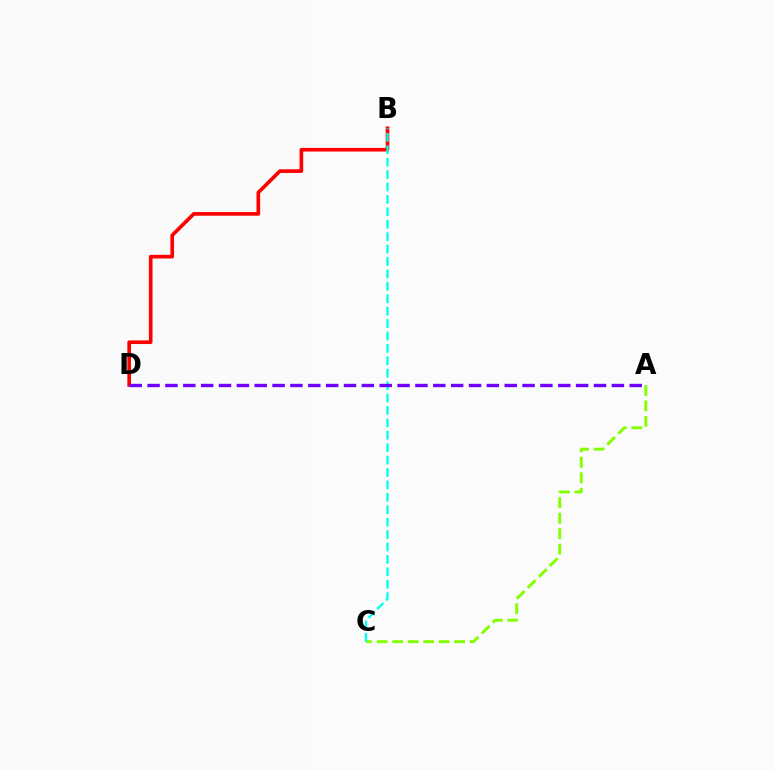{('A', 'C'): [{'color': '#84ff00', 'line_style': 'dashed', 'thickness': 2.1}], ('B', 'D'): [{'color': '#ff0000', 'line_style': 'solid', 'thickness': 2.62}], ('B', 'C'): [{'color': '#00fff6', 'line_style': 'dashed', 'thickness': 1.69}], ('A', 'D'): [{'color': '#7200ff', 'line_style': 'dashed', 'thickness': 2.43}]}